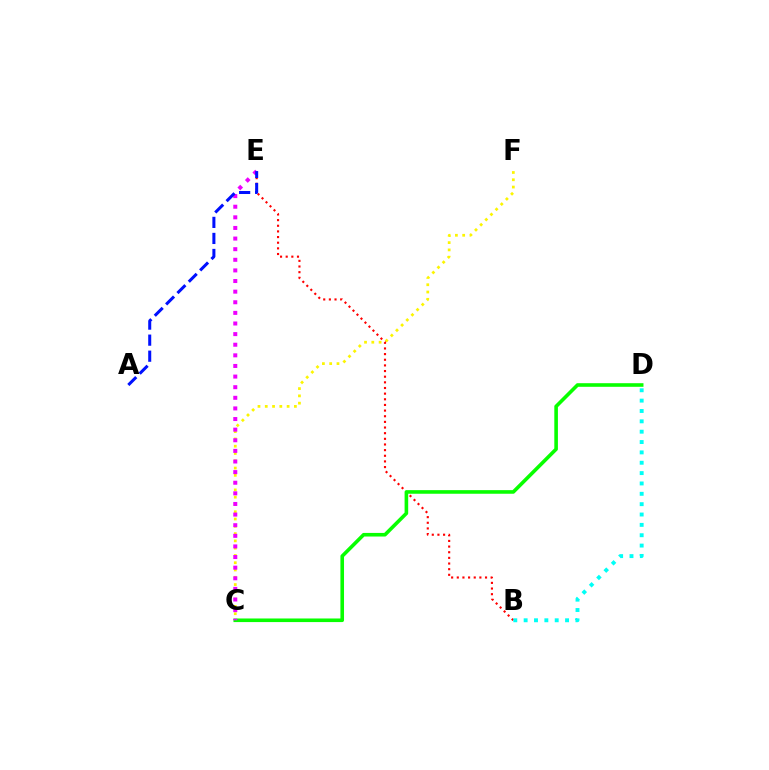{('C', 'F'): [{'color': '#fcf500', 'line_style': 'dotted', 'thickness': 1.98}], ('B', 'E'): [{'color': '#ff0000', 'line_style': 'dotted', 'thickness': 1.53}], ('C', 'D'): [{'color': '#08ff00', 'line_style': 'solid', 'thickness': 2.59}], ('B', 'D'): [{'color': '#00fff6', 'line_style': 'dotted', 'thickness': 2.81}], ('C', 'E'): [{'color': '#ee00ff', 'line_style': 'dotted', 'thickness': 2.88}], ('A', 'E'): [{'color': '#0010ff', 'line_style': 'dashed', 'thickness': 2.18}]}